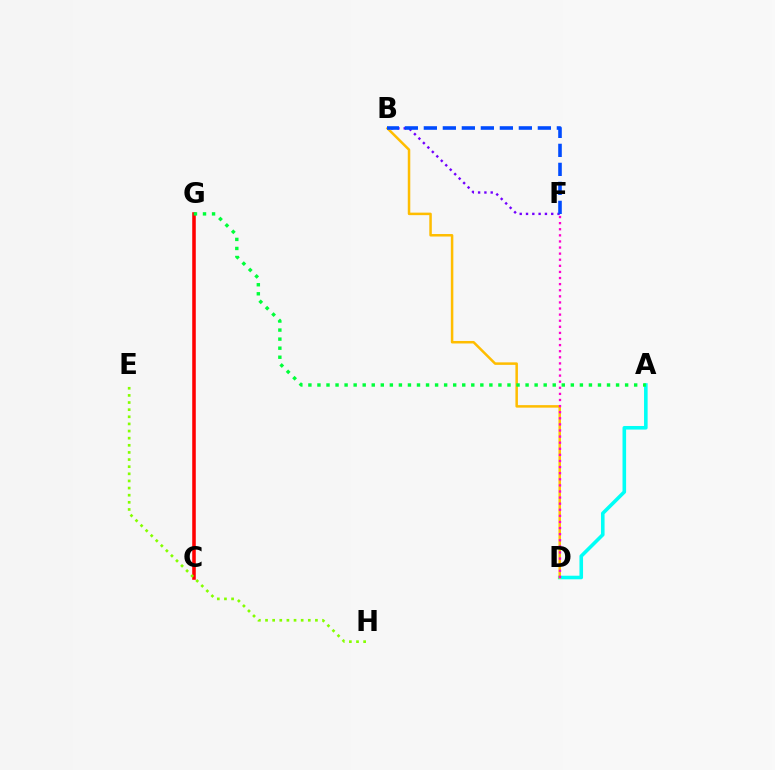{('A', 'D'): [{'color': '#00fff6', 'line_style': 'solid', 'thickness': 2.58}], ('C', 'G'): [{'color': '#ff0000', 'line_style': 'solid', 'thickness': 2.56}], ('E', 'H'): [{'color': '#84ff00', 'line_style': 'dotted', 'thickness': 1.94}], ('B', 'D'): [{'color': '#ffbd00', 'line_style': 'solid', 'thickness': 1.81}], ('B', 'F'): [{'color': '#7200ff', 'line_style': 'dotted', 'thickness': 1.71}, {'color': '#004bff', 'line_style': 'dashed', 'thickness': 2.58}], ('A', 'G'): [{'color': '#00ff39', 'line_style': 'dotted', 'thickness': 2.46}], ('D', 'F'): [{'color': '#ff00cf', 'line_style': 'dotted', 'thickness': 1.66}]}